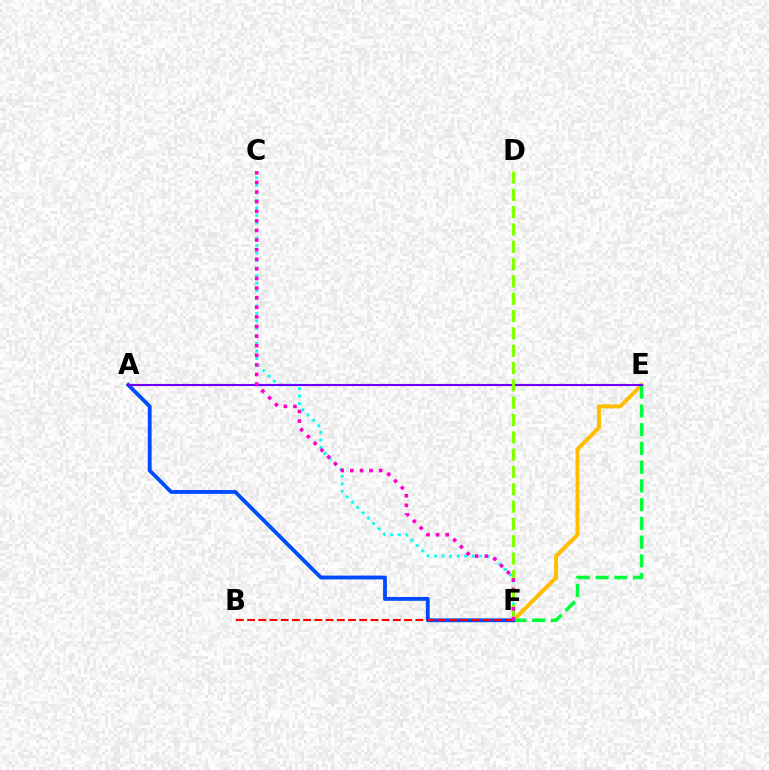{('E', 'F'): [{'color': '#ffbd00', 'line_style': 'solid', 'thickness': 2.84}, {'color': '#00ff39', 'line_style': 'dashed', 'thickness': 2.55}], ('A', 'F'): [{'color': '#004bff', 'line_style': 'solid', 'thickness': 2.75}], ('C', 'F'): [{'color': '#00fff6', 'line_style': 'dotted', 'thickness': 2.05}, {'color': '#ff00cf', 'line_style': 'dotted', 'thickness': 2.61}], ('A', 'E'): [{'color': '#7200ff', 'line_style': 'solid', 'thickness': 1.53}], ('D', 'F'): [{'color': '#84ff00', 'line_style': 'dashed', 'thickness': 2.35}], ('B', 'F'): [{'color': '#ff0000', 'line_style': 'dashed', 'thickness': 1.52}]}